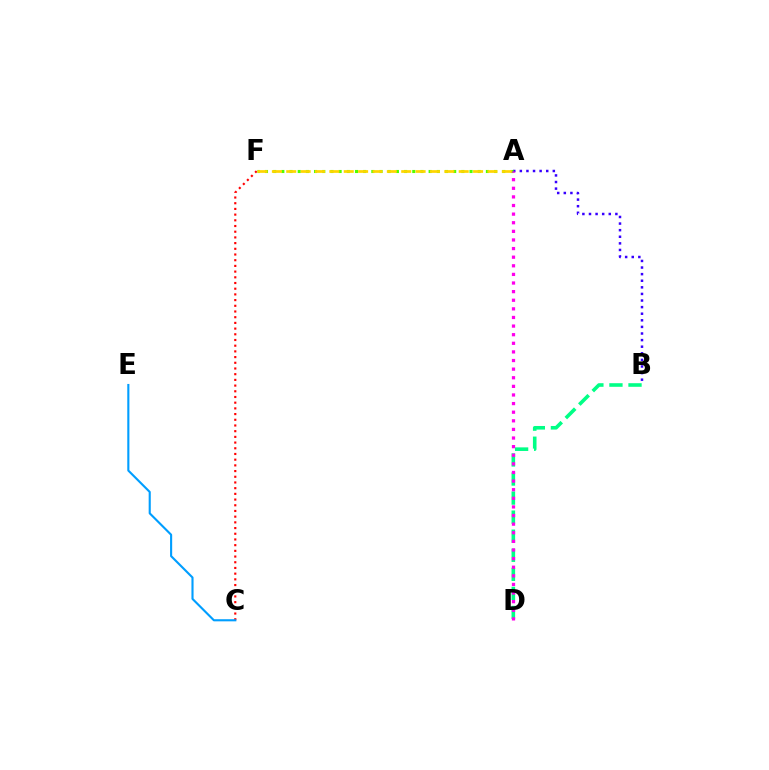{('C', 'F'): [{'color': '#ff0000', 'line_style': 'dotted', 'thickness': 1.55}], ('A', 'B'): [{'color': '#3700ff', 'line_style': 'dotted', 'thickness': 1.79}], ('B', 'D'): [{'color': '#00ff86', 'line_style': 'dashed', 'thickness': 2.59}], ('A', 'F'): [{'color': '#4fff00', 'line_style': 'dotted', 'thickness': 2.22}, {'color': '#ffd500', 'line_style': 'dashed', 'thickness': 1.95}], ('A', 'D'): [{'color': '#ff00ed', 'line_style': 'dotted', 'thickness': 2.34}], ('C', 'E'): [{'color': '#009eff', 'line_style': 'solid', 'thickness': 1.52}]}